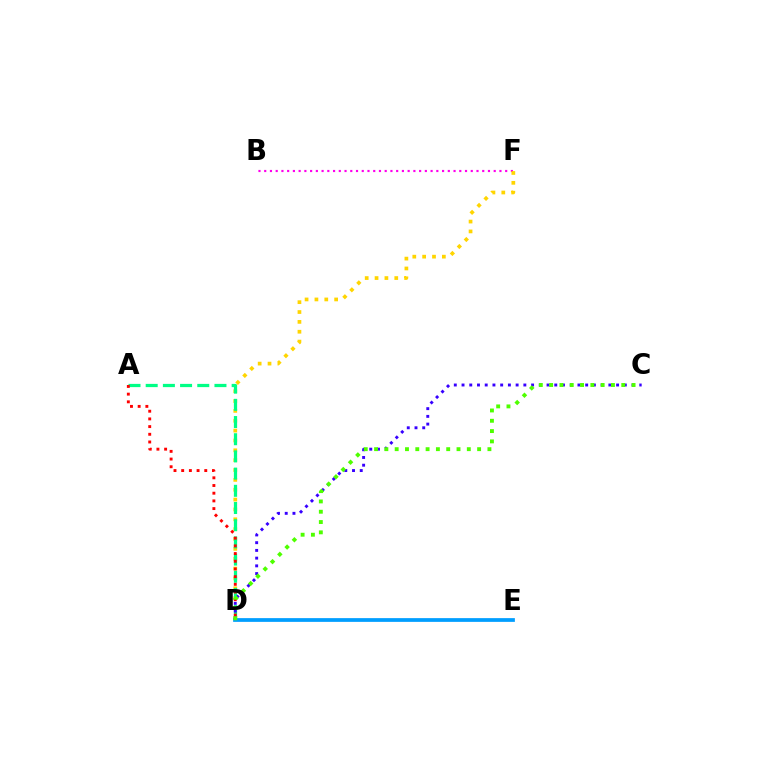{('B', 'F'): [{'color': '#ff00ed', 'line_style': 'dotted', 'thickness': 1.56}], ('D', 'F'): [{'color': '#ffd500', 'line_style': 'dotted', 'thickness': 2.68}], ('A', 'D'): [{'color': '#00ff86', 'line_style': 'dashed', 'thickness': 2.34}, {'color': '#ff0000', 'line_style': 'dotted', 'thickness': 2.09}], ('C', 'D'): [{'color': '#3700ff', 'line_style': 'dotted', 'thickness': 2.1}, {'color': '#4fff00', 'line_style': 'dotted', 'thickness': 2.8}], ('D', 'E'): [{'color': '#009eff', 'line_style': 'solid', 'thickness': 2.7}]}